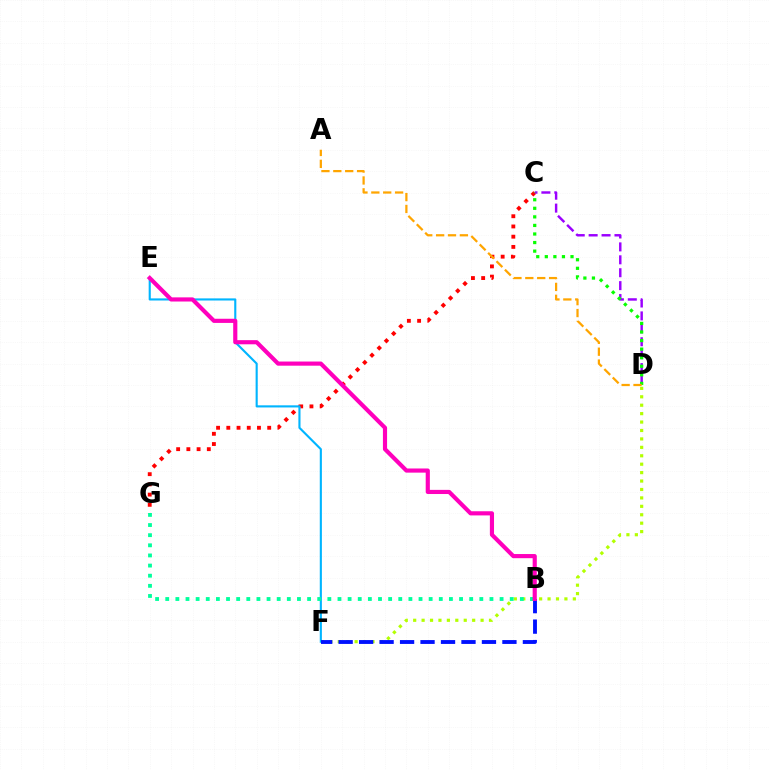{('C', 'G'): [{'color': '#ff0000', 'line_style': 'dotted', 'thickness': 2.78}], ('C', 'D'): [{'color': '#9b00ff', 'line_style': 'dashed', 'thickness': 1.75}, {'color': '#08ff00', 'line_style': 'dotted', 'thickness': 2.33}], ('D', 'F'): [{'color': '#b3ff00', 'line_style': 'dotted', 'thickness': 2.29}], ('E', 'F'): [{'color': '#00b5ff', 'line_style': 'solid', 'thickness': 1.53}], ('A', 'D'): [{'color': '#ffa500', 'line_style': 'dashed', 'thickness': 1.61}], ('B', 'F'): [{'color': '#0010ff', 'line_style': 'dashed', 'thickness': 2.78}], ('B', 'G'): [{'color': '#00ff9d', 'line_style': 'dotted', 'thickness': 2.75}], ('B', 'E'): [{'color': '#ff00bd', 'line_style': 'solid', 'thickness': 2.99}]}